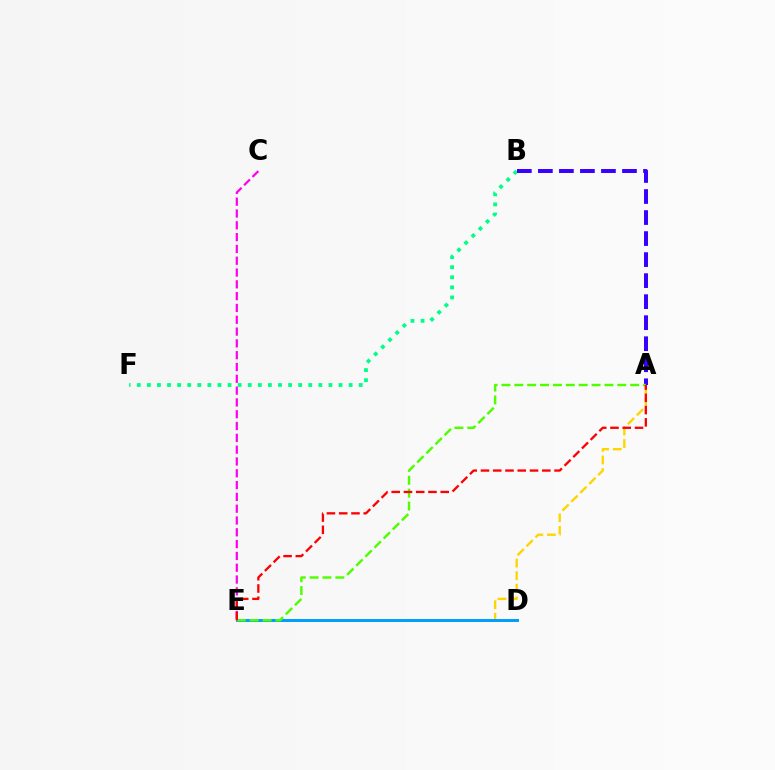{('C', 'E'): [{'color': '#ff00ed', 'line_style': 'dashed', 'thickness': 1.6}], ('A', 'E'): [{'color': '#ffd500', 'line_style': 'dashed', 'thickness': 1.72}, {'color': '#4fff00', 'line_style': 'dashed', 'thickness': 1.75}, {'color': '#ff0000', 'line_style': 'dashed', 'thickness': 1.67}], ('D', 'E'): [{'color': '#009eff', 'line_style': 'solid', 'thickness': 2.14}], ('B', 'F'): [{'color': '#00ff86', 'line_style': 'dotted', 'thickness': 2.74}], ('A', 'B'): [{'color': '#3700ff', 'line_style': 'dashed', 'thickness': 2.86}]}